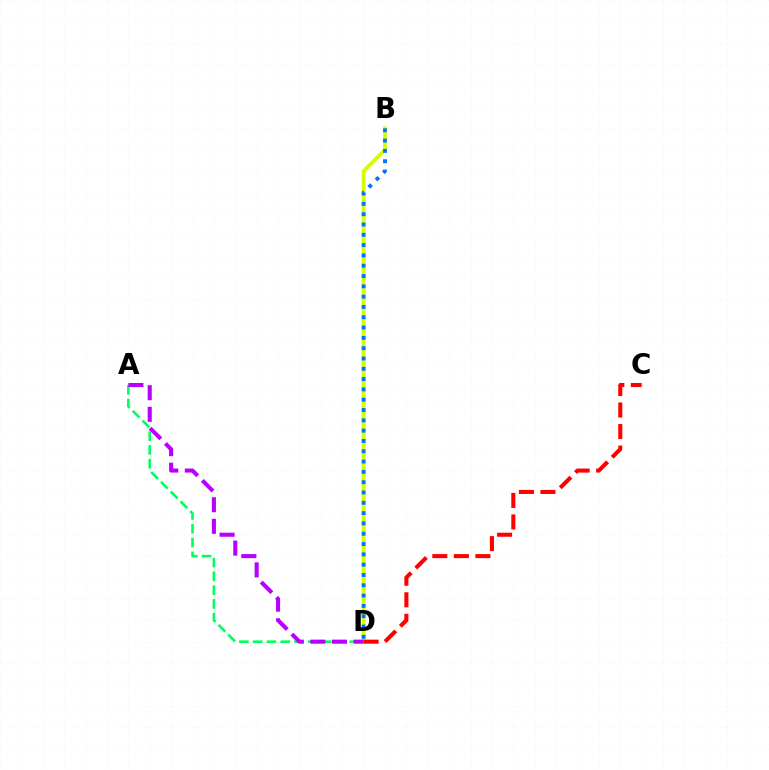{('A', 'D'): [{'color': '#00ff5c', 'line_style': 'dashed', 'thickness': 1.87}, {'color': '#b900ff', 'line_style': 'dashed', 'thickness': 2.93}], ('B', 'D'): [{'color': '#d1ff00', 'line_style': 'solid', 'thickness': 2.67}, {'color': '#0074ff', 'line_style': 'dotted', 'thickness': 2.8}], ('C', 'D'): [{'color': '#ff0000', 'line_style': 'dashed', 'thickness': 2.93}]}